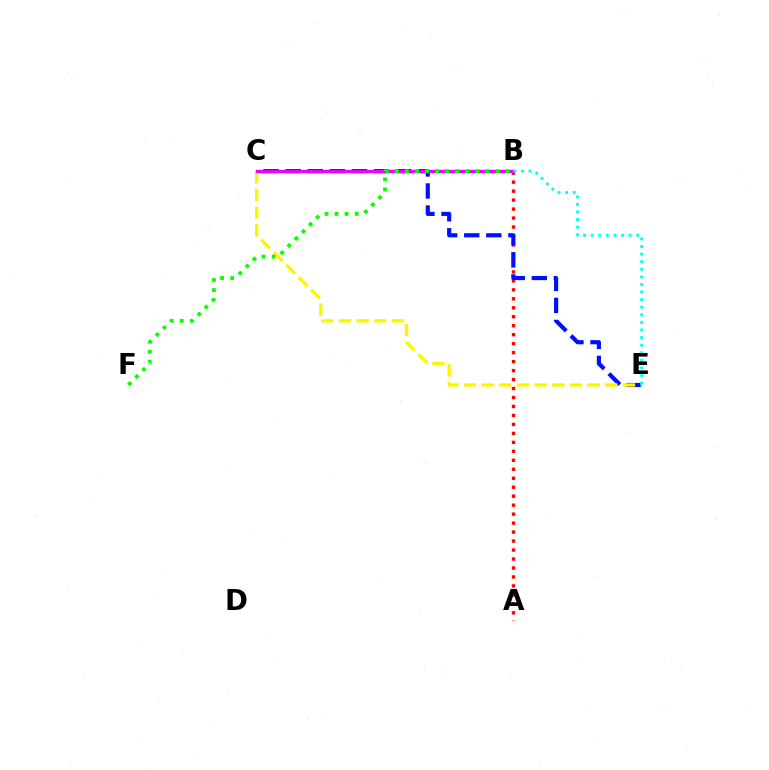{('A', 'B'): [{'color': '#ff0000', 'line_style': 'dotted', 'thickness': 2.44}], ('C', 'E'): [{'color': '#0010ff', 'line_style': 'dashed', 'thickness': 3.0}, {'color': '#fcf500', 'line_style': 'dashed', 'thickness': 2.4}], ('B', 'C'): [{'color': '#ee00ff', 'line_style': 'solid', 'thickness': 2.42}], ('B', 'F'): [{'color': '#08ff00', 'line_style': 'dotted', 'thickness': 2.74}], ('B', 'E'): [{'color': '#00fff6', 'line_style': 'dotted', 'thickness': 2.06}]}